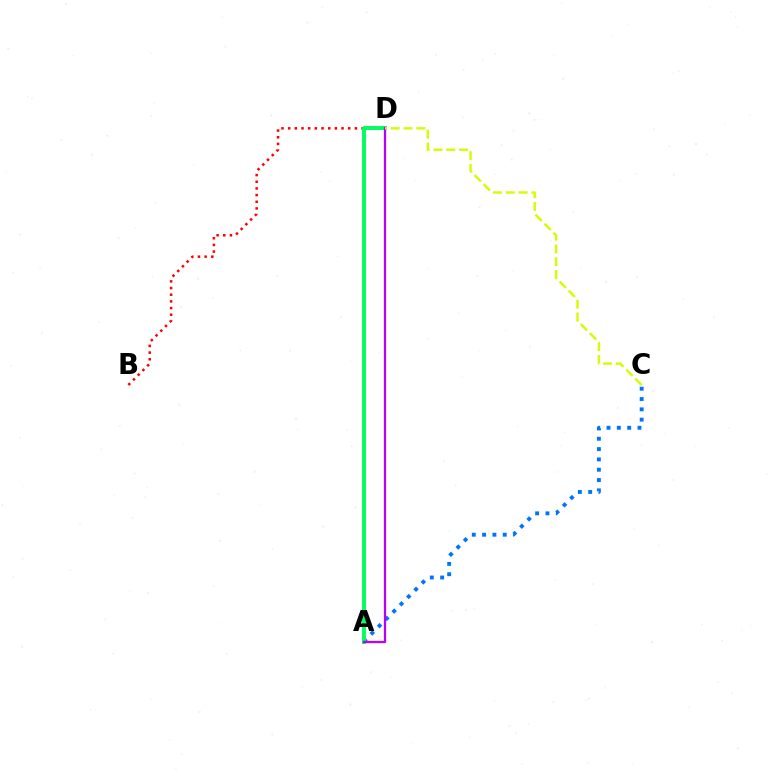{('A', 'C'): [{'color': '#0074ff', 'line_style': 'dotted', 'thickness': 2.8}], ('B', 'D'): [{'color': '#ff0000', 'line_style': 'dotted', 'thickness': 1.81}], ('A', 'D'): [{'color': '#00ff5c', 'line_style': 'solid', 'thickness': 2.83}, {'color': '#b900ff', 'line_style': 'solid', 'thickness': 1.65}], ('C', 'D'): [{'color': '#d1ff00', 'line_style': 'dashed', 'thickness': 1.74}]}